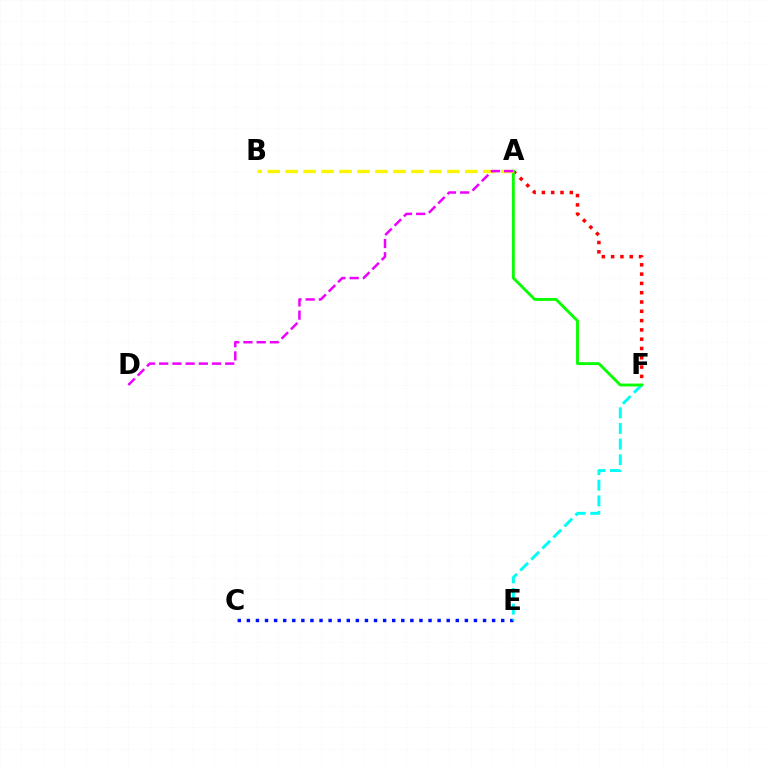{('A', 'F'): [{'color': '#ff0000', 'line_style': 'dotted', 'thickness': 2.53}, {'color': '#08ff00', 'line_style': 'solid', 'thickness': 2.05}], ('C', 'E'): [{'color': '#0010ff', 'line_style': 'dotted', 'thickness': 2.47}], ('E', 'F'): [{'color': '#00fff6', 'line_style': 'dashed', 'thickness': 2.12}], ('A', 'B'): [{'color': '#fcf500', 'line_style': 'dashed', 'thickness': 2.44}], ('A', 'D'): [{'color': '#ee00ff', 'line_style': 'dashed', 'thickness': 1.79}]}